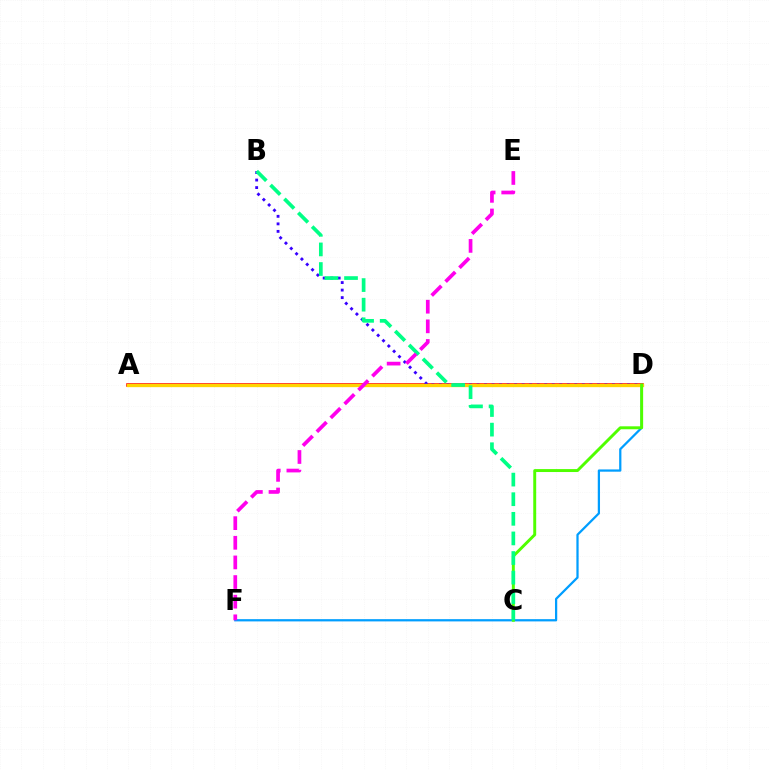{('D', 'F'): [{'color': '#009eff', 'line_style': 'solid', 'thickness': 1.62}], ('A', 'D'): [{'color': '#ff0000', 'line_style': 'solid', 'thickness': 2.56}, {'color': '#ffd500', 'line_style': 'solid', 'thickness': 2.38}], ('B', 'D'): [{'color': '#3700ff', 'line_style': 'dotted', 'thickness': 2.04}], ('C', 'D'): [{'color': '#4fff00', 'line_style': 'solid', 'thickness': 2.11}], ('B', 'C'): [{'color': '#00ff86', 'line_style': 'dashed', 'thickness': 2.66}], ('E', 'F'): [{'color': '#ff00ed', 'line_style': 'dashed', 'thickness': 2.67}]}